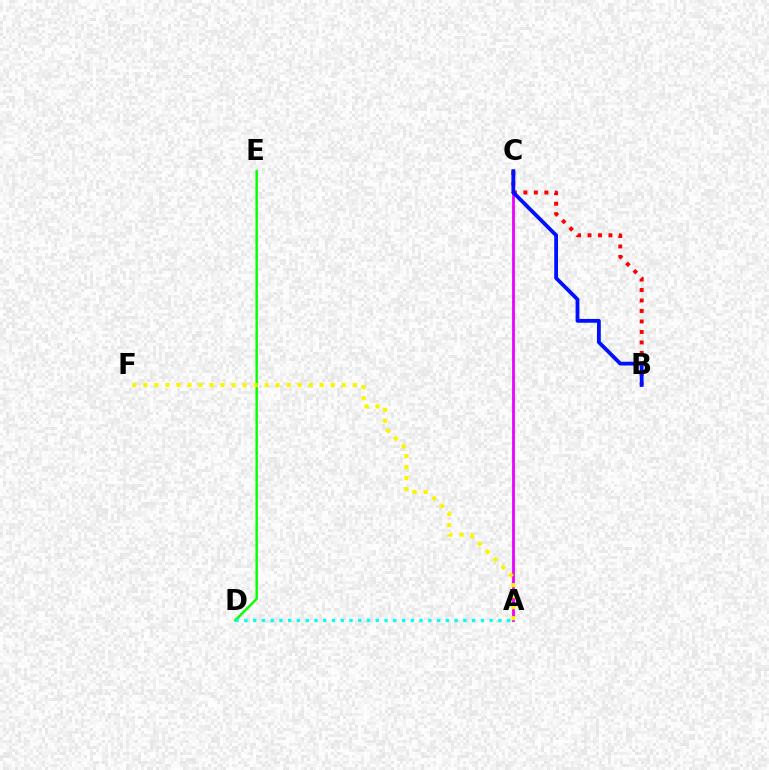{('D', 'E'): [{'color': '#08ff00', 'line_style': 'solid', 'thickness': 1.75}], ('B', 'C'): [{'color': '#ff0000', 'line_style': 'dotted', 'thickness': 2.85}, {'color': '#0010ff', 'line_style': 'solid', 'thickness': 2.74}], ('A', 'C'): [{'color': '#ee00ff', 'line_style': 'solid', 'thickness': 2.02}], ('A', 'F'): [{'color': '#fcf500', 'line_style': 'dotted', 'thickness': 2.99}], ('A', 'D'): [{'color': '#00fff6', 'line_style': 'dotted', 'thickness': 2.38}]}